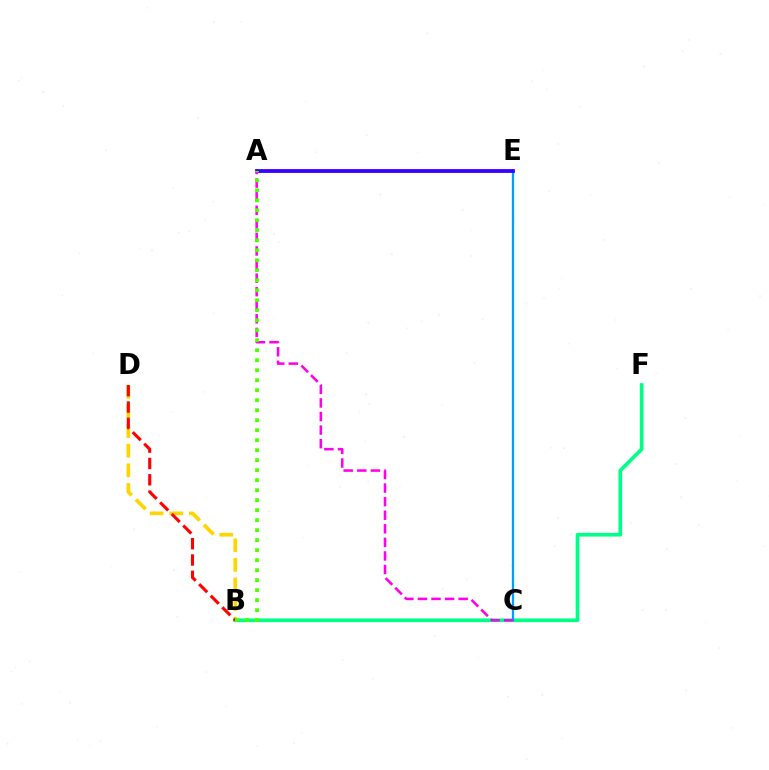{('B', 'D'): [{'color': '#ffd500', 'line_style': 'dashed', 'thickness': 2.66}, {'color': '#ff0000', 'line_style': 'dashed', 'thickness': 2.22}], ('B', 'F'): [{'color': '#00ff86', 'line_style': 'solid', 'thickness': 2.65}], ('C', 'E'): [{'color': '#009eff', 'line_style': 'solid', 'thickness': 1.64}], ('A', 'E'): [{'color': '#3700ff', 'line_style': 'solid', 'thickness': 2.74}], ('A', 'C'): [{'color': '#ff00ed', 'line_style': 'dashed', 'thickness': 1.84}], ('A', 'B'): [{'color': '#4fff00', 'line_style': 'dotted', 'thickness': 2.72}]}